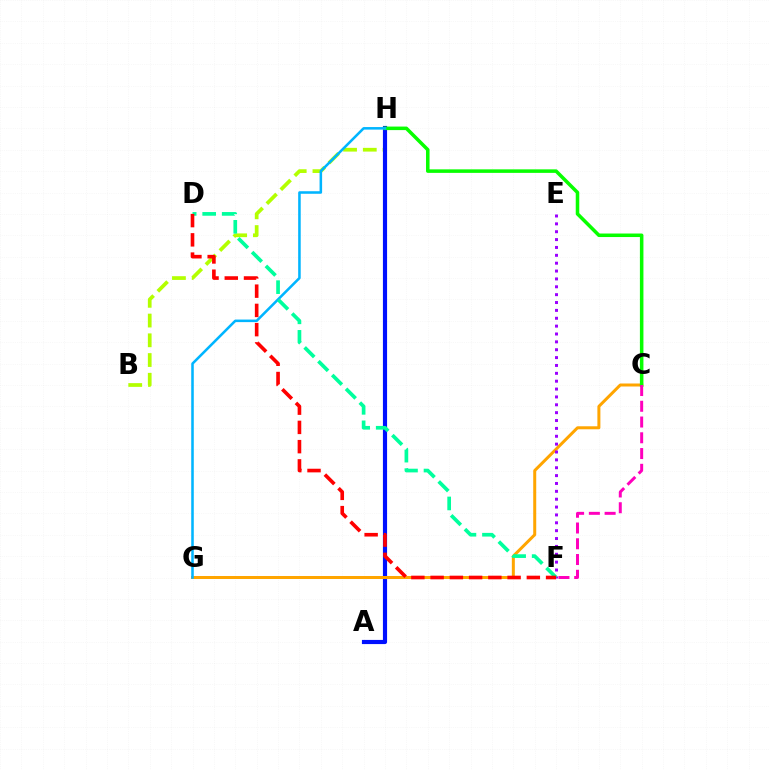{('B', 'H'): [{'color': '#b3ff00', 'line_style': 'dashed', 'thickness': 2.68}], ('A', 'H'): [{'color': '#0010ff', 'line_style': 'solid', 'thickness': 2.99}], ('C', 'G'): [{'color': '#ffa500', 'line_style': 'solid', 'thickness': 2.16}], ('C', 'H'): [{'color': '#08ff00', 'line_style': 'solid', 'thickness': 2.54}], ('C', 'F'): [{'color': '#ff00bd', 'line_style': 'dashed', 'thickness': 2.14}], ('E', 'F'): [{'color': '#9b00ff', 'line_style': 'dotted', 'thickness': 2.14}], ('G', 'H'): [{'color': '#00b5ff', 'line_style': 'solid', 'thickness': 1.84}], ('D', 'F'): [{'color': '#00ff9d', 'line_style': 'dashed', 'thickness': 2.65}, {'color': '#ff0000', 'line_style': 'dashed', 'thickness': 2.61}]}